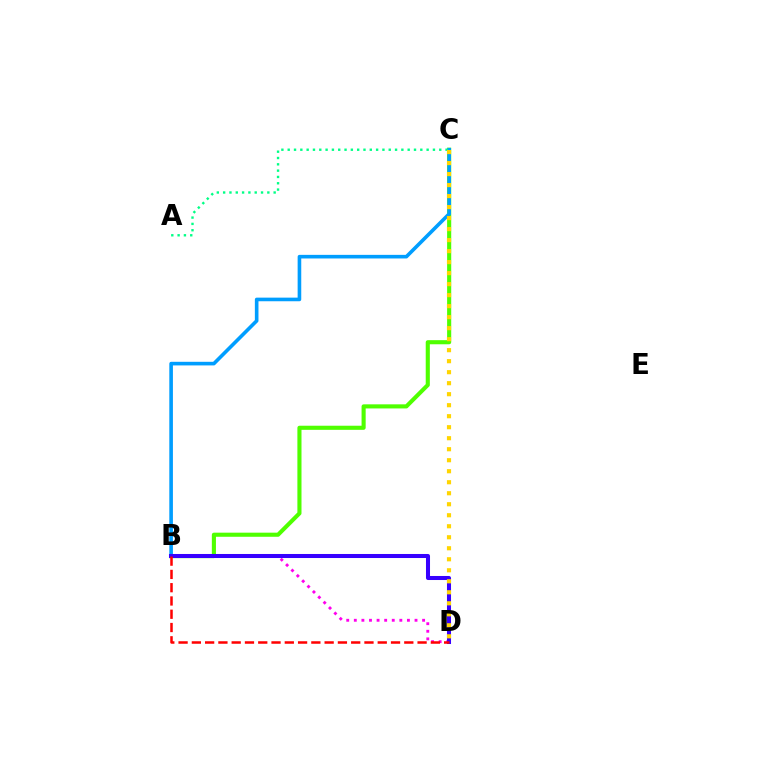{('B', 'D'): [{'color': '#ff00ed', 'line_style': 'dotted', 'thickness': 2.06}, {'color': '#3700ff', 'line_style': 'solid', 'thickness': 2.91}, {'color': '#ff0000', 'line_style': 'dashed', 'thickness': 1.8}], ('B', 'C'): [{'color': '#4fff00', 'line_style': 'solid', 'thickness': 2.96}, {'color': '#009eff', 'line_style': 'solid', 'thickness': 2.6}], ('A', 'C'): [{'color': '#00ff86', 'line_style': 'dotted', 'thickness': 1.72}], ('C', 'D'): [{'color': '#ffd500', 'line_style': 'dotted', 'thickness': 2.99}]}